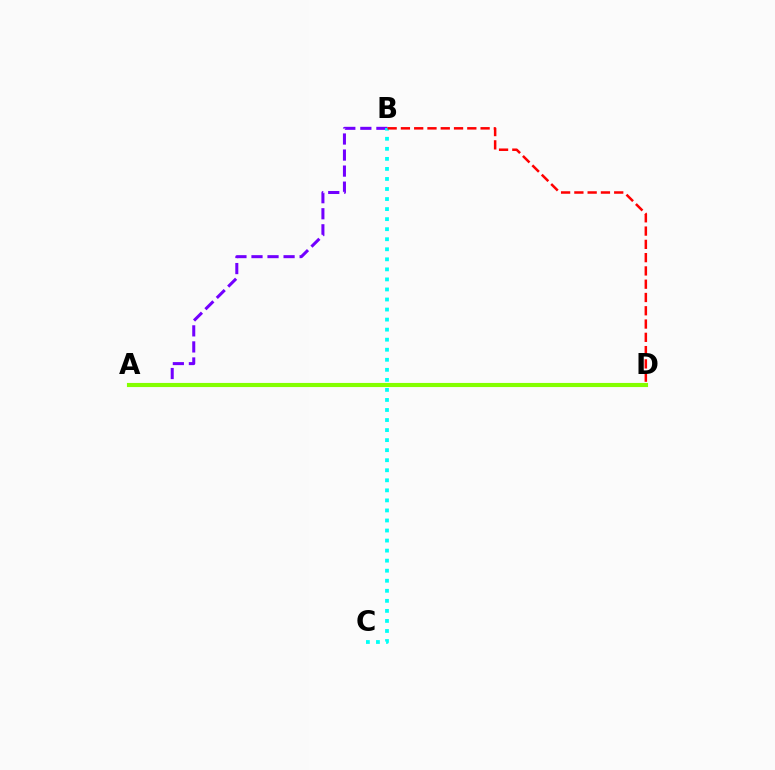{('A', 'B'): [{'color': '#7200ff', 'line_style': 'dashed', 'thickness': 2.18}], ('B', 'C'): [{'color': '#00fff6', 'line_style': 'dotted', 'thickness': 2.73}], ('A', 'D'): [{'color': '#84ff00', 'line_style': 'solid', 'thickness': 2.96}], ('B', 'D'): [{'color': '#ff0000', 'line_style': 'dashed', 'thickness': 1.8}]}